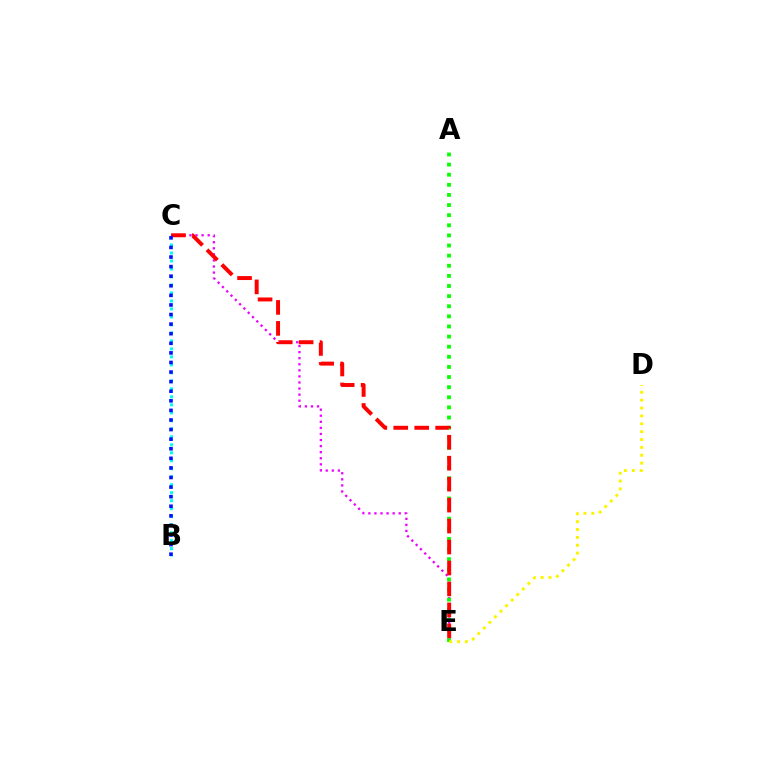{('C', 'E'): [{'color': '#ee00ff', 'line_style': 'dotted', 'thickness': 1.65}, {'color': '#ff0000', 'line_style': 'dashed', 'thickness': 2.85}], ('A', 'E'): [{'color': '#08ff00', 'line_style': 'dotted', 'thickness': 2.75}], ('B', 'C'): [{'color': '#00fff6', 'line_style': 'dotted', 'thickness': 2.17}, {'color': '#0010ff', 'line_style': 'dotted', 'thickness': 2.6}], ('D', 'E'): [{'color': '#fcf500', 'line_style': 'dotted', 'thickness': 2.14}]}